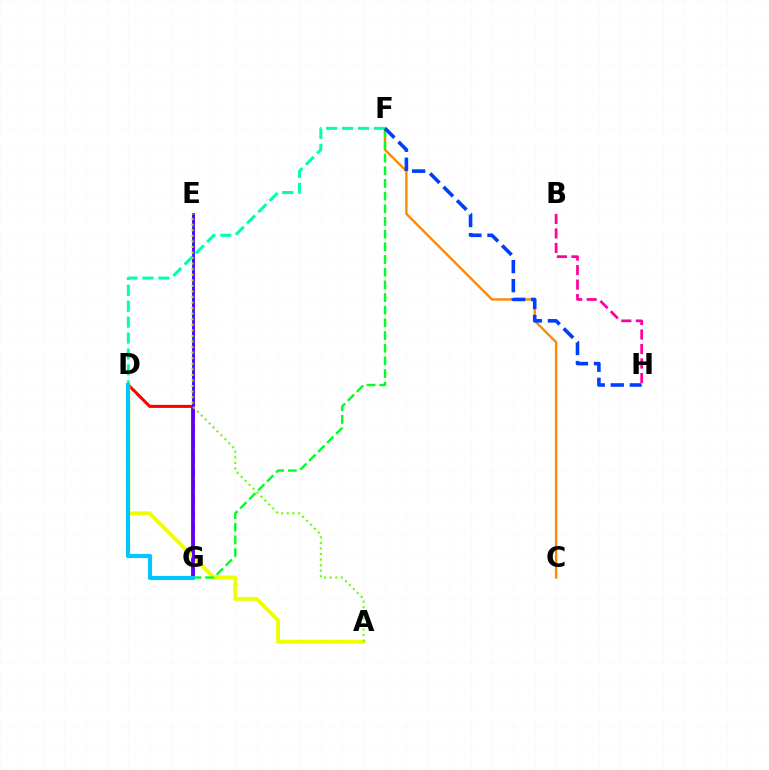{('D', 'G'): [{'color': '#ff0000', 'line_style': 'solid', 'thickness': 2.21}, {'color': '#00c7ff', 'line_style': 'solid', 'thickness': 2.98}], ('A', 'D'): [{'color': '#eeff00', 'line_style': 'solid', 'thickness': 2.77}], ('C', 'F'): [{'color': '#ff8800', 'line_style': 'solid', 'thickness': 1.71}], ('E', 'G'): [{'color': '#d600ff', 'line_style': 'dashed', 'thickness': 1.91}, {'color': '#4f00ff', 'line_style': 'solid', 'thickness': 1.93}], ('D', 'F'): [{'color': '#00ffaf', 'line_style': 'dashed', 'thickness': 2.16}], ('F', 'G'): [{'color': '#00ff27', 'line_style': 'dashed', 'thickness': 1.72}], ('F', 'H'): [{'color': '#003fff', 'line_style': 'dashed', 'thickness': 2.59}], ('B', 'H'): [{'color': '#ff00a0', 'line_style': 'dashed', 'thickness': 1.97}], ('A', 'E'): [{'color': '#66ff00', 'line_style': 'dotted', 'thickness': 1.51}]}